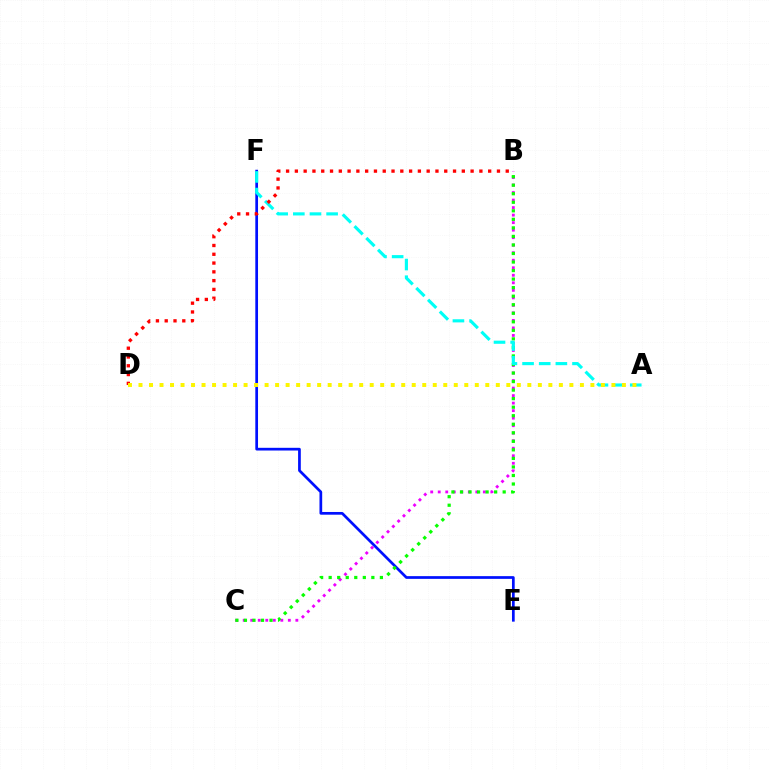{('E', 'F'): [{'color': '#0010ff', 'line_style': 'solid', 'thickness': 1.96}], ('B', 'C'): [{'color': '#ee00ff', 'line_style': 'dotted', 'thickness': 2.04}, {'color': '#08ff00', 'line_style': 'dotted', 'thickness': 2.32}], ('A', 'F'): [{'color': '#00fff6', 'line_style': 'dashed', 'thickness': 2.26}], ('B', 'D'): [{'color': '#ff0000', 'line_style': 'dotted', 'thickness': 2.39}], ('A', 'D'): [{'color': '#fcf500', 'line_style': 'dotted', 'thickness': 2.86}]}